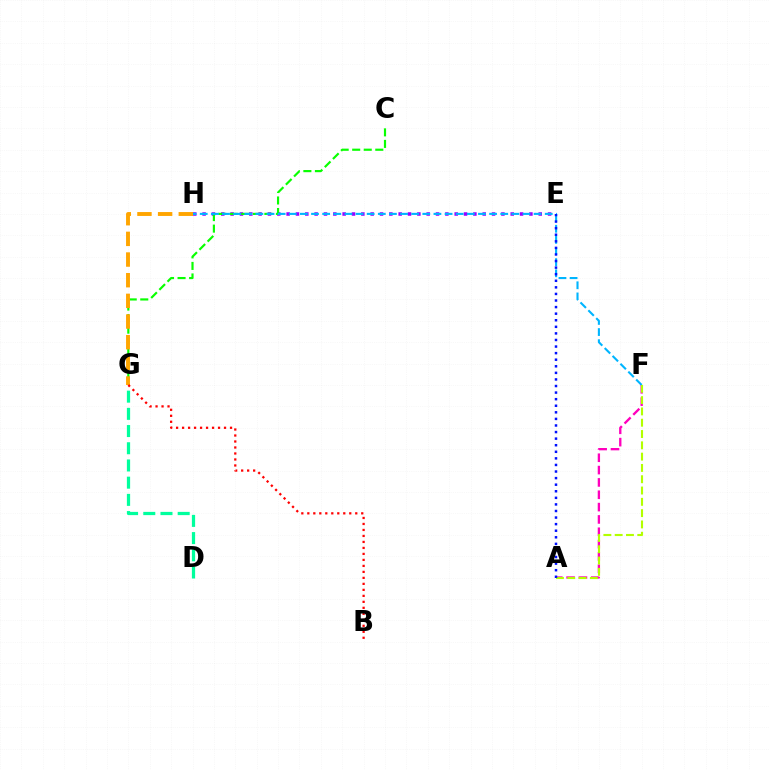{('E', 'H'): [{'color': '#9b00ff', 'line_style': 'dotted', 'thickness': 2.54}], ('C', 'G'): [{'color': '#08ff00', 'line_style': 'dashed', 'thickness': 1.57}], ('D', 'G'): [{'color': '#00ff9d', 'line_style': 'dashed', 'thickness': 2.34}], ('A', 'F'): [{'color': '#ff00bd', 'line_style': 'dashed', 'thickness': 1.68}, {'color': '#b3ff00', 'line_style': 'dashed', 'thickness': 1.54}], ('F', 'H'): [{'color': '#00b5ff', 'line_style': 'dashed', 'thickness': 1.51}], ('G', 'H'): [{'color': '#ffa500', 'line_style': 'dashed', 'thickness': 2.81}], ('A', 'E'): [{'color': '#0010ff', 'line_style': 'dotted', 'thickness': 1.79}], ('B', 'G'): [{'color': '#ff0000', 'line_style': 'dotted', 'thickness': 1.63}]}